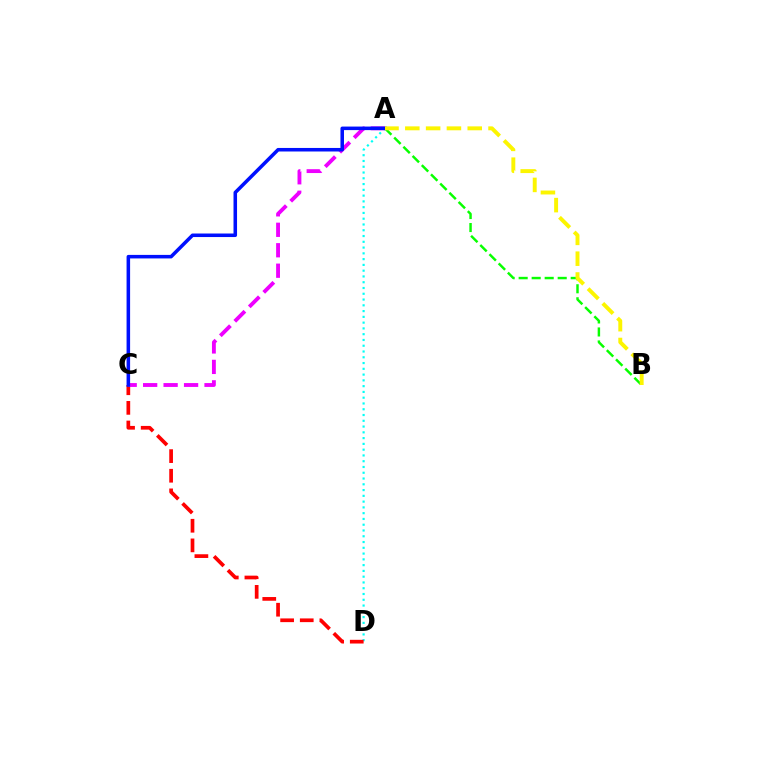{('A', 'D'): [{'color': '#00fff6', 'line_style': 'dotted', 'thickness': 1.57}], ('C', 'D'): [{'color': '#ff0000', 'line_style': 'dashed', 'thickness': 2.67}], ('A', 'C'): [{'color': '#ee00ff', 'line_style': 'dashed', 'thickness': 2.78}, {'color': '#0010ff', 'line_style': 'solid', 'thickness': 2.55}], ('A', 'B'): [{'color': '#08ff00', 'line_style': 'dashed', 'thickness': 1.77}, {'color': '#fcf500', 'line_style': 'dashed', 'thickness': 2.83}]}